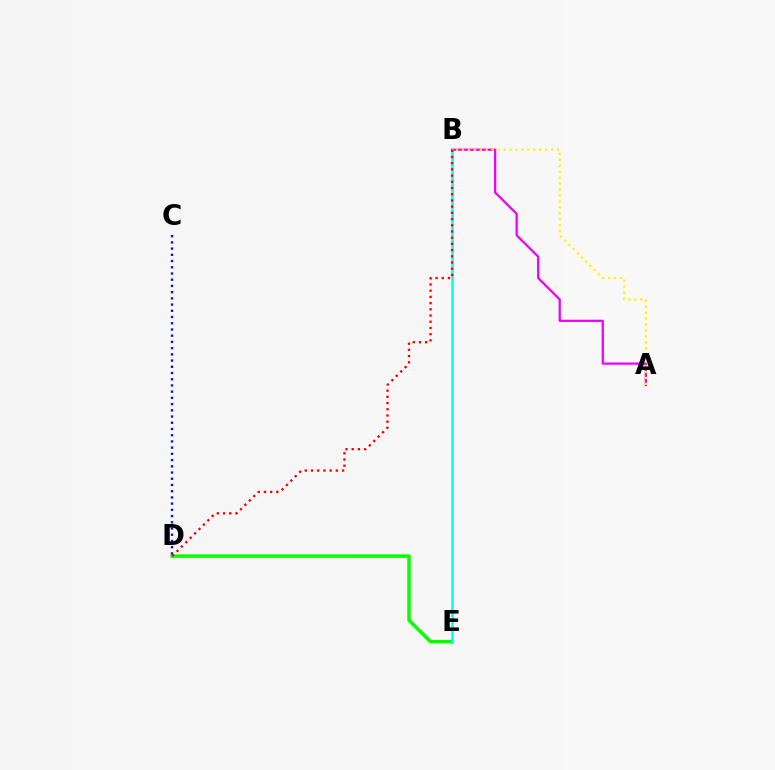{('D', 'E'): [{'color': '#08ff00', 'line_style': 'solid', 'thickness': 2.53}], ('A', 'B'): [{'color': '#ee00ff', 'line_style': 'solid', 'thickness': 1.63}, {'color': '#fcf500', 'line_style': 'dotted', 'thickness': 1.61}], ('B', 'E'): [{'color': '#00fff6', 'line_style': 'solid', 'thickness': 1.85}], ('C', 'D'): [{'color': '#0010ff', 'line_style': 'dotted', 'thickness': 1.69}], ('B', 'D'): [{'color': '#ff0000', 'line_style': 'dotted', 'thickness': 1.69}]}